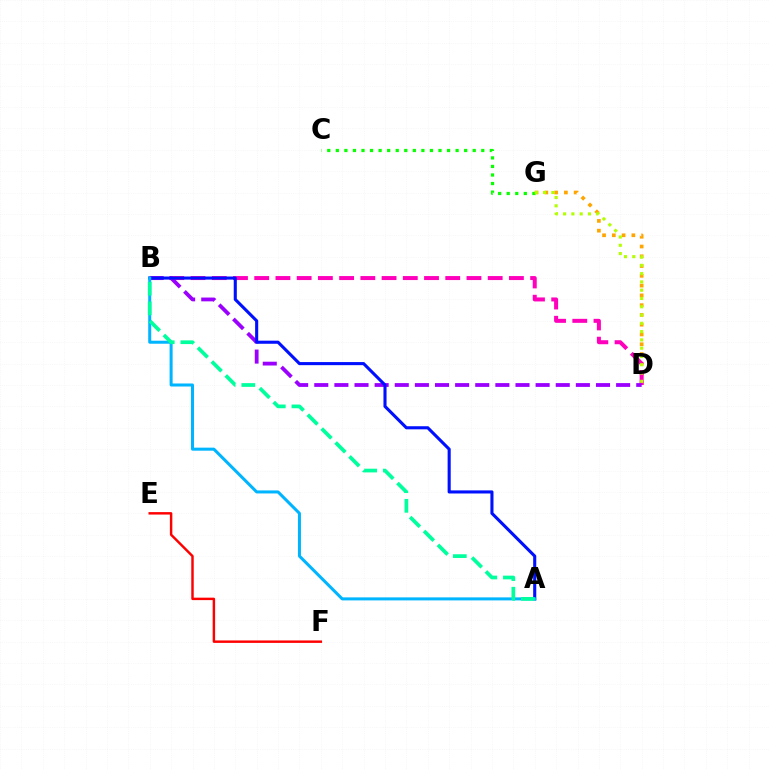{('D', 'G'): [{'color': '#ffa500', 'line_style': 'dotted', 'thickness': 2.66}, {'color': '#b3ff00', 'line_style': 'dotted', 'thickness': 2.25}], ('B', 'D'): [{'color': '#ff00bd', 'line_style': 'dashed', 'thickness': 2.88}, {'color': '#9b00ff', 'line_style': 'dashed', 'thickness': 2.73}], ('C', 'G'): [{'color': '#08ff00', 'line_style': 'dotted', 'thickness': 2.32}], ('E', 'F'): [{'color': '#ff0000', 'line_style': 'solid', 'thickness': 1.76}], ('A', 'B'): [{'color': '#0010ff', 'line_style': 'solid', 'thickness': 2.22}, {'color': '#00b5ff', 'line_style': 'solid', 'thickness': 2.18}, {'color': '#00ff9d', 'line_style': 'dashed', 'thickness': 2.67}]}